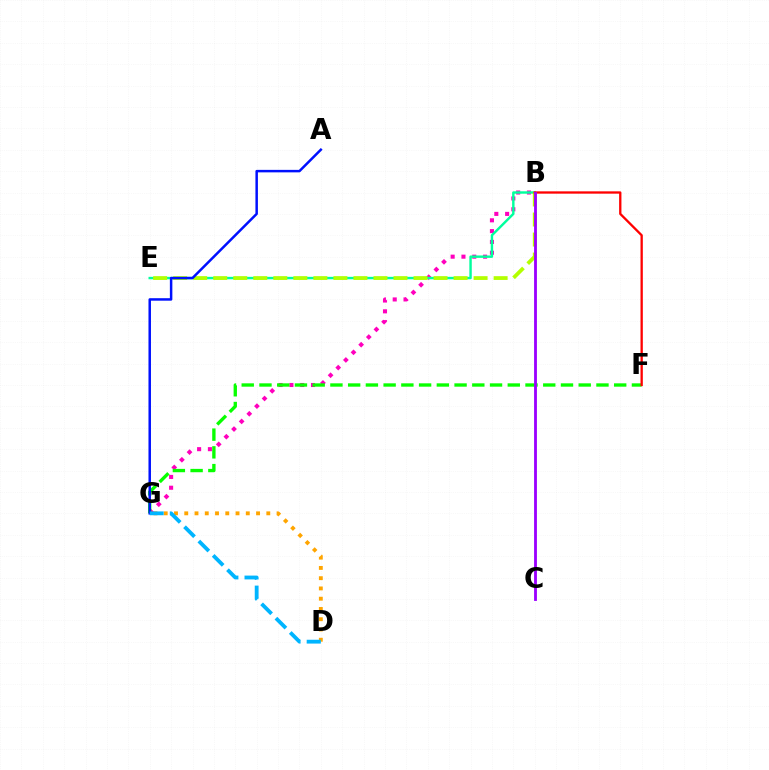{('B', 'G'): [{'color': '#ff00bd', 'line_style': 'dotted', 'thickness': 2.94}], ('B', 'E'): [{'color': '#00ff9d', 'line_style': 'solid', 'thickness': 1.74}, {'color': '#b3ff00', 'line_style': 'dashed', 'thickness': 2.72}], ('F', 'G'): [{'color': '#08ff00', 'line_style': 'dashed', 'thickness': 2.41}], ('D', 'G'): [{'color': '#ffa500', 'line_style': 'dotted', 'thickness': 2.79}, {'color': '#00b5ff', 'line_style': 'dashed', 'thickness': 2.75}], ('B', 'F'): [{'color': '#ff0000', 'line_style': 'solid', 'thickness': 1.67}], ('B', 'C'): [{'color': '#9b00ff', 'line_style': 'solid', 'thickness': 2.04}], ('A', 'G'): [{'color': '#0010ff', 'line_style': 'solid', 'thickness': 1.79}]}